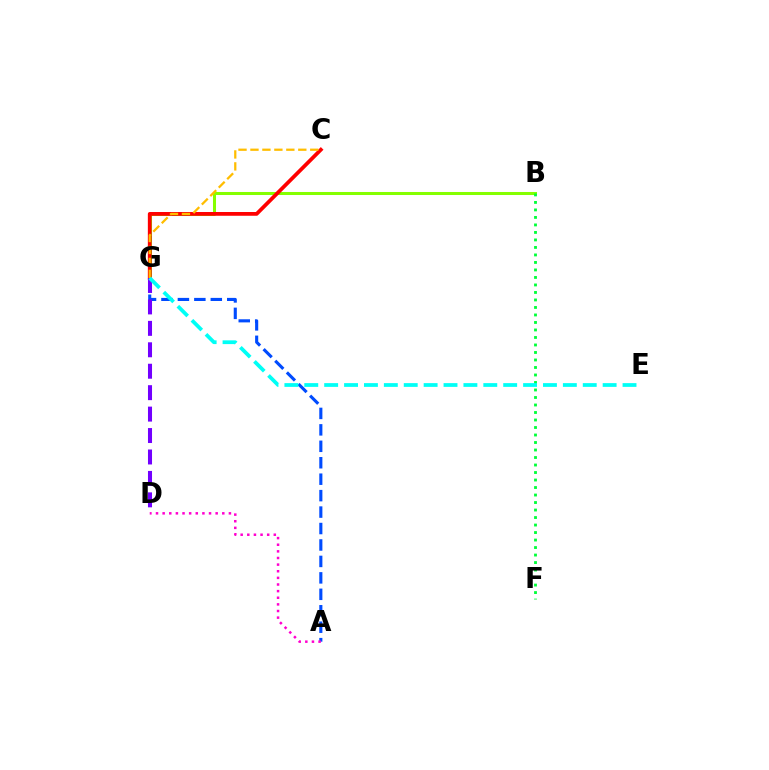{('A', 'G'): [{'color': '#004bff', 'line_style': 'dashed', 'thickness': 2.23}], ('B', 'G'): [{'color': '#84ff00', 'line_style': 'solid', 'thickness': 2.19}], ('C', 'G'): [{'color': '#ff0000', 'line_style': 'solid', 'thickness': 2.71}, {'color': '#ffbd00', 'line_style': 'dashed', 'thickness': 1.62}], ('D', 'G'): [{'color': '#7200ff', 'line_style': 'dashed', 'thickness': 2.91}], ('A', 'D'): [{'color': '#ff00cf', 'line_style': 'dotted', 'thickness': 1.8}], ('B', 'F'): [{'color': '#00ff39', 'line_style': 'dotted', 'thickness': 2.04}], ('E', 'G'): [{'color': '#00fff6', 'line_style': 'dashed', 'thickness': 2.7}]}